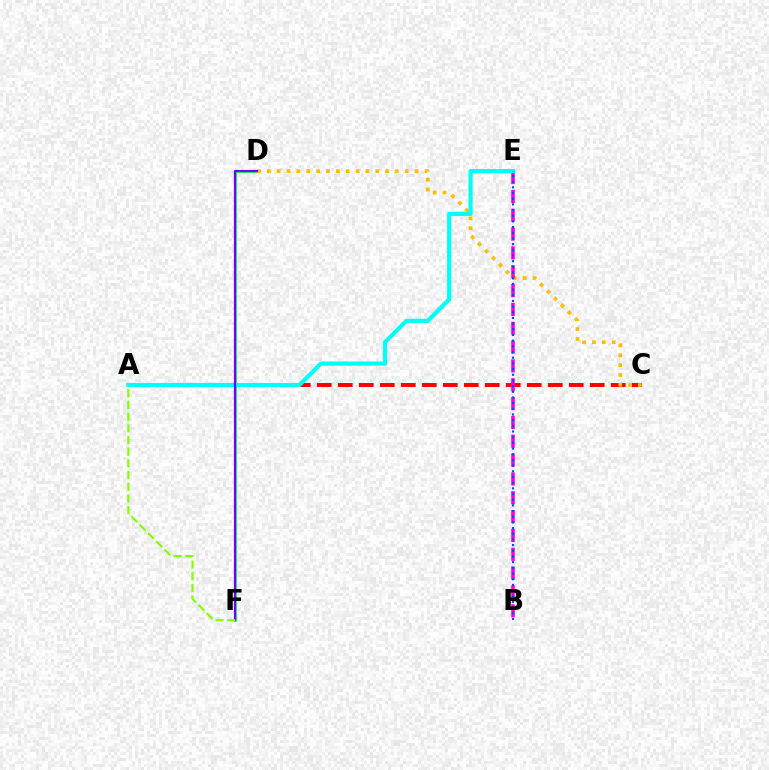{('A', 'C'): [{'color': '#ff0000', 'line_style': 'dashed', 'thickness': 2.85}], ('D', 'F'): [{'color': '#00ff39', 'line_style': 'solid', 'thickness': 1.93}, {'color': '#7200ff', 'line_style': 'solid', 'thickness': 1.56}], ('C', 'D'): [{'color': '#ffbd00', 'line_style': 'dotted', 'thickness': 2.68}], ('B', 'E'): [{'color': '#ff00cf', 'line_style': 'dashed', 'thickness': 2.56}, {'color': '#004bff', 'line_style': 'dotted', 'thickness': 1.54}], ('A', 'E'): [{'color': '#00fff6', 'line_style': 'solid', 'thickness': 3.0}], ('A', 'F'): [{'color': '#84ff00', 'line_style': 'dashed', 'thickness': 1.59}]}